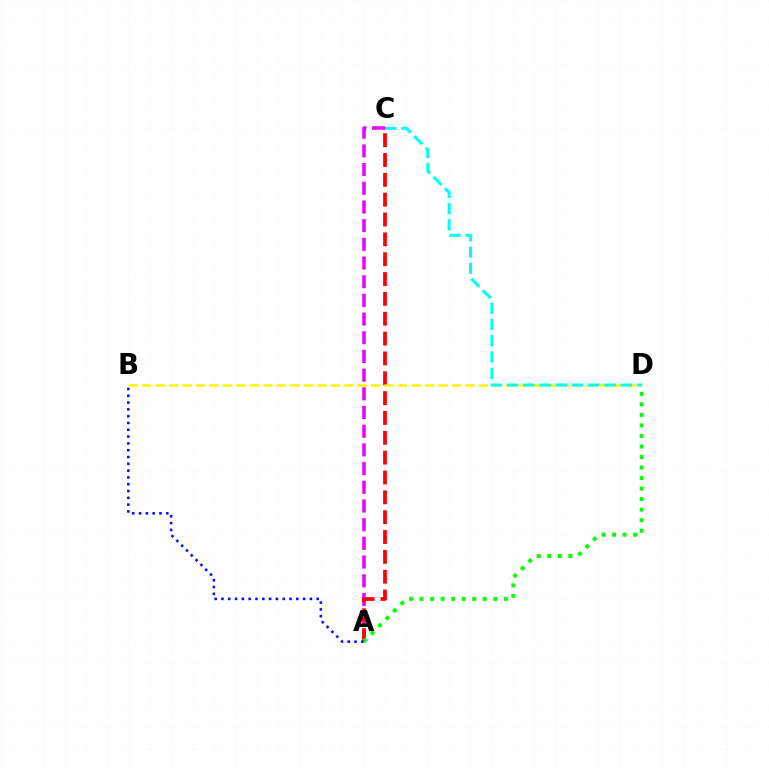{('A', 'C'): [{'color': '#ee00ff', 'line_style': 'dashed', 'thickness': 2.54}, {'color': '#ff0000', 'line_style': 'dashed', 'thickness': 2.7}], ('A', 'D'): [{'color': '#08ff00', 'line_style': 'dotted', 'thickness': 2.86}], ('B', 'D'): [{'color': '#fcf500', 'line_style': 'dashed', 'thickness': 1.83}], ('C', 'D'): [{'color': '#00fff6', 'line_style': 'dashed', 'thickness': 2.21}], ('A', 'B'): [{'color': '#0010ff', 'line_style': 'dotted', 'thickness': 1.85}]}